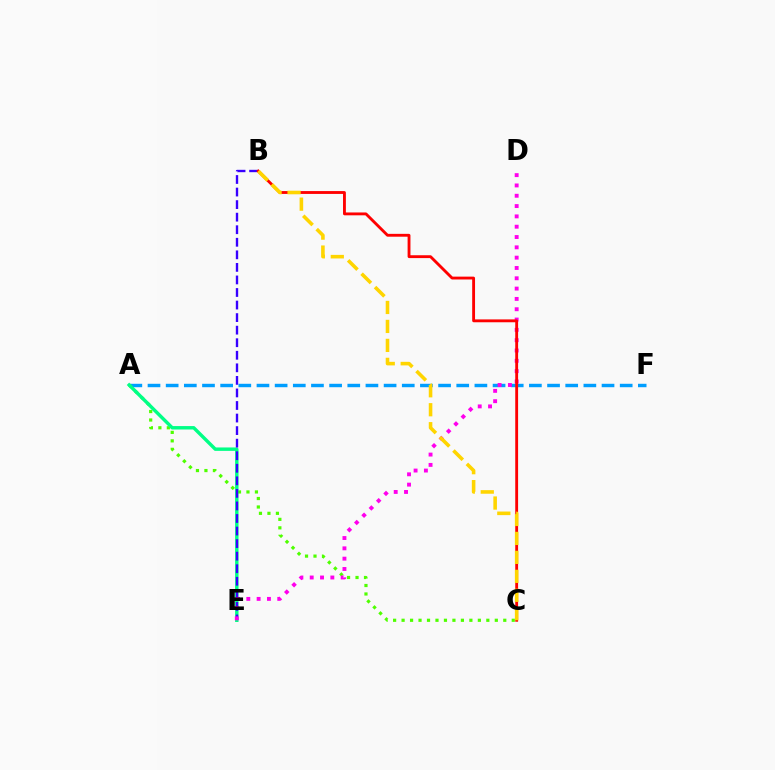{('A', 'F'): [{'color': '#009eff', 'line_style': 'dashed', 'thickness': 2.47}], ('A', 'C'): [{'color': '#4fff00', 'line_style': 'dotted', 'thickness': 2.3}], ('A', 'E'): [{'color': '#00ff86', 'line_style': 'solid', 'thickness': 2.46}], ('B', 'E'): [{'color': '#3700ff', 'line_style': 'dashed', 'thickness': 1.71}], ('D', 'E'): [{'color': '#ff00ed', 'line_style': 'dotted', 'thickness': 2.8}], ('B', 'C'): [{'color': '#ff0000', 'line_style': 'solid', 'thickness': 2.05}, {'color': '#ffd500', 'line_style': 'dashed', 'thickness': 2.58}]}